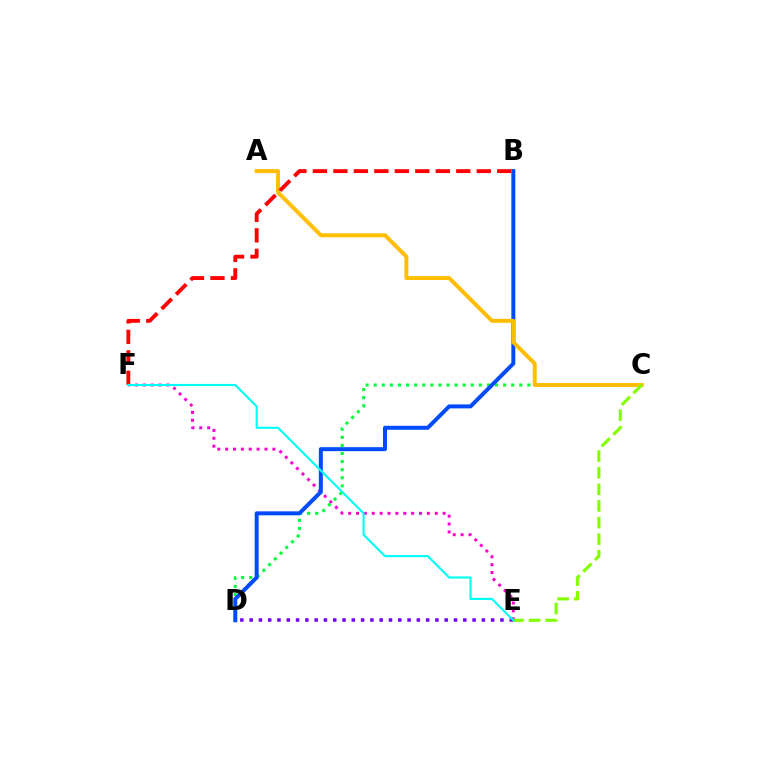{('E', 'F'): [{'color': '#ff00cf', 'line_style': 'dotted', 'thickness': 2.14}, {'color': '#00fff6', 'line_style': 'solid', 'thickness': 1.54}], ('C', 'D'): [{'color': '#00ff39', 'line_style': 'dotted', 'thickness': 2.2}], ('B', 'D'): [{'color': '#004bff', 'line_style': 'solid', 'thickness': 2.87}], ('A', 'C'): [{'color': '#ffbd00', 'line_style': 'solid', 'thickness': 2.84}], ('D', 'E'): [{'color': '#7200ff', 'line_style': 'dotted', 'thickness': 2.52}], ('B', 'F'): [{'color': '#ff0000', 'line_style': 'dashed', 'thickness': 2.78}], ('C', 'E'): [{'color': '#84ff00', 'line_style': 'dashed', 'thickness': 2.26}]}